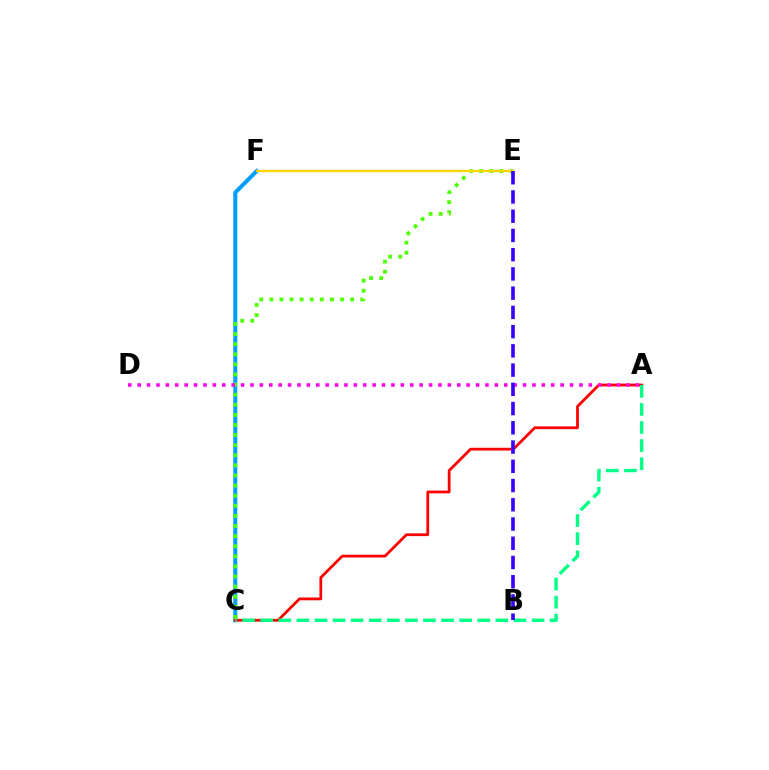{('C', 'F'): [{'color': '#009eff', 'line_style': 'solid', 'thickness': 2.9}], ('A', 'C'): [{'color': '#ff0000', 'line_style': 'solid', 'thickness': 2.0}, {'color': '#00ff86', 'line_style': 'dashed', 'thickness': 2.46}], ('C', 'E'): [{'color': '#4fff00', 'line_style': 'dotted', 'thickness': 2.74}], ('A', 'D'): [{'color': '#ff00ed', 'line_style': 'dotted', 'thickness': 2.55}], ('E', 'F'): [{'color': '#ffd500', 'line_style': 'solid', 'thickness': 1.67}], ('B', 'E'): [{'color': '#3700ff', 'line_style': 'dashed', 'thickness': 2.61}]}